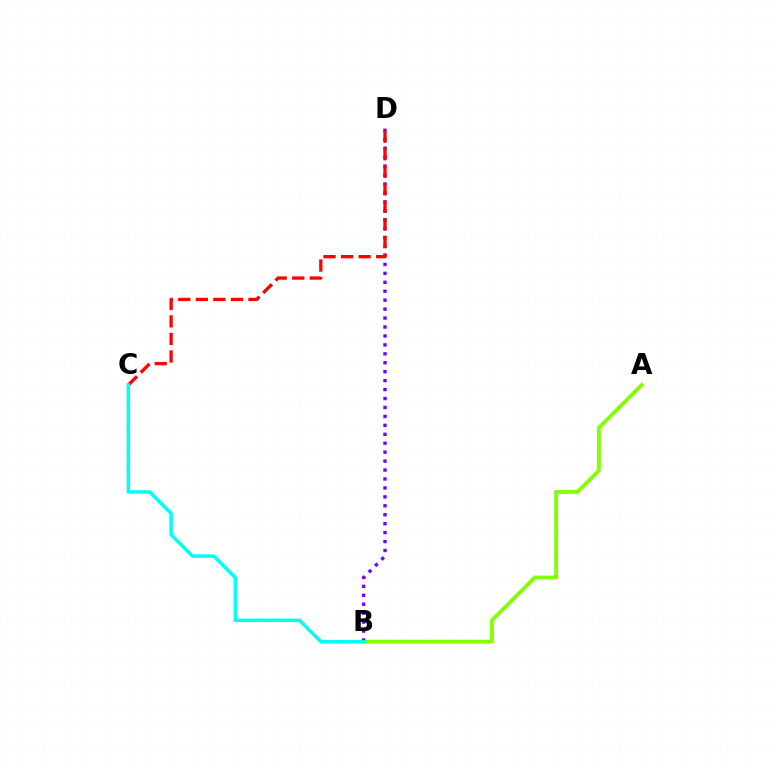{('A', 'B'): [{'color': '#84ff00', 'line_style': 'solid', 'thickness': 2.77}], ('B', 'D'): [{'color': '#7200ff', 'line_style': 'dotted', 'thickness': 2.43}], ('C', 'D'): [{'color': '#ff0000', 'line_style': 'dashed', 'thickness': 2.38}], ('B', 'C'): [{'color': '#00fff6', 'line_style': 'solid', 'thickness': 2.5}]}